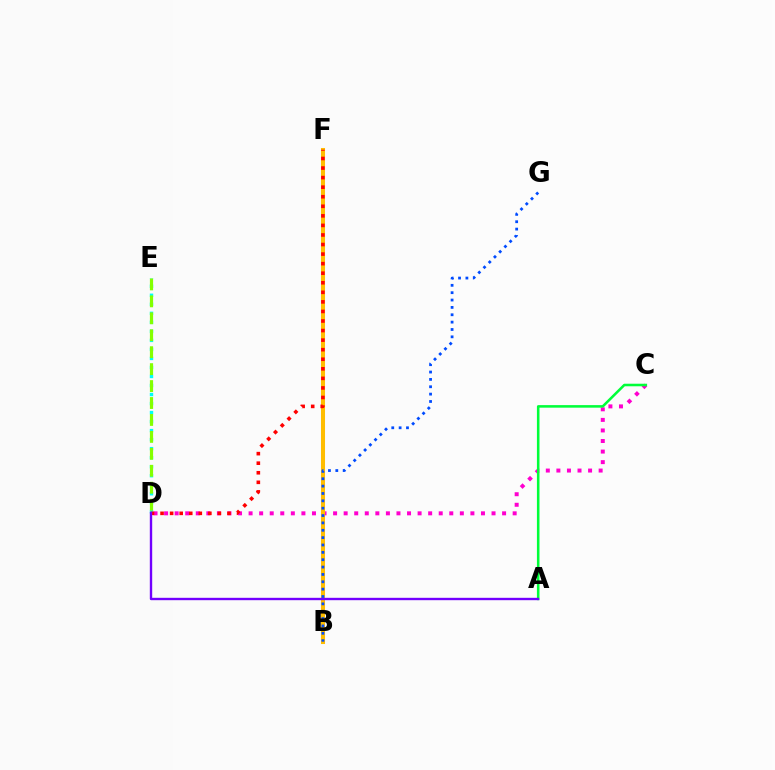{('D', 'E'): [{'color': '#00fff6', 'line_style': 'dotted', 'thickness': 2.45}, {'color': '#84ff00', 'line_style': 'dashed', 'thickness': 2.3}], ('C', 'D'): [{'color': '#ff00cf', 'line_style': 'dotted', 'thickness': 2.87}], ('B', 'F'): [{'color': '#ffbd00', 'line_style': 'solid', 'thickness': 2.92}], ('A', 'C'): [{'color': '#00ff39', 'line_style': 'solid', 'thickness': 1.84}], ('B', 'G'): [{'color': '#004bff', 'line_style': 'dotted', 'thickness': 2.0}], ('D', 'F'): [{'color': '#ff0000', 'line_style': 'dotted', 'thickness': 2.6}], ('A', 'D'): [{'color': '#7200ff', 'line_style': 'solid', 'thickness': 1.71}]}